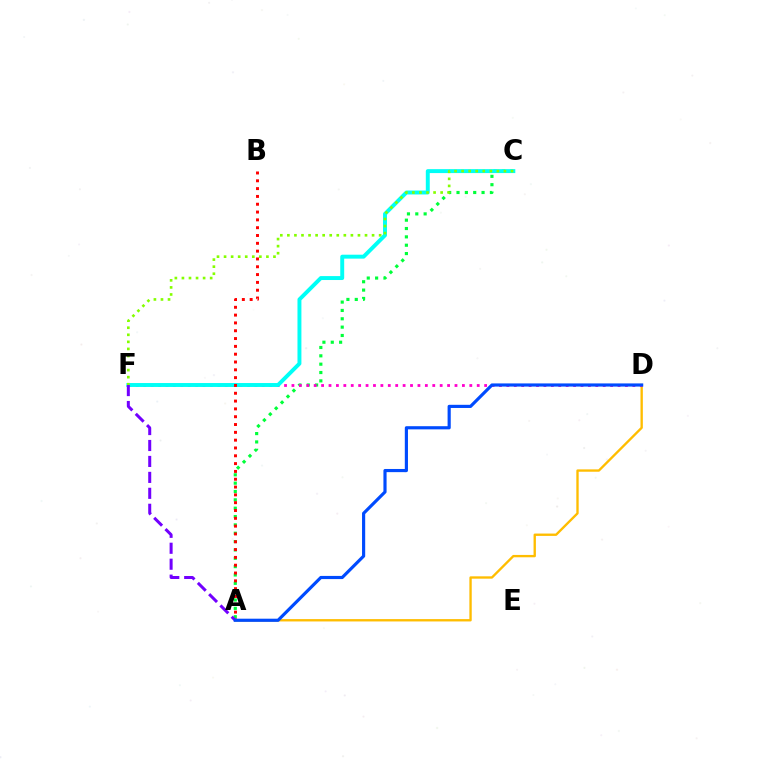{('A', 'C'): [{'color': '#00ff39', 'line_style': 'dotted', 'thickness': 2.27}], ('A', 'D'): [{'color': '#ffbd00', 'line_style': 'solid', 'thickness': 1.69}, {'color': '#004bff', 'line_style': 'solid', 'thickness': 2.28}], ('D', 'F'): [{'color': '#ff00cf', 'line_style': 'dotted', 'thickness': 2.01}], ('C', 'F'): [{'color': '#00fff6', 'line_style': 'solid', 'thickness': 2.83}, {'color': '#84ff00', 'line_style': 'dotted', 'thickness': 1.92}], ('A', 'B'): [{'color': '#ff0000', 'line_style': 'dotted', 'thickness': 2.12}], ('A', 'F'): [{'color': '#7200ff', 'line_style': 'dashed', 'thickness': 2.17}]}